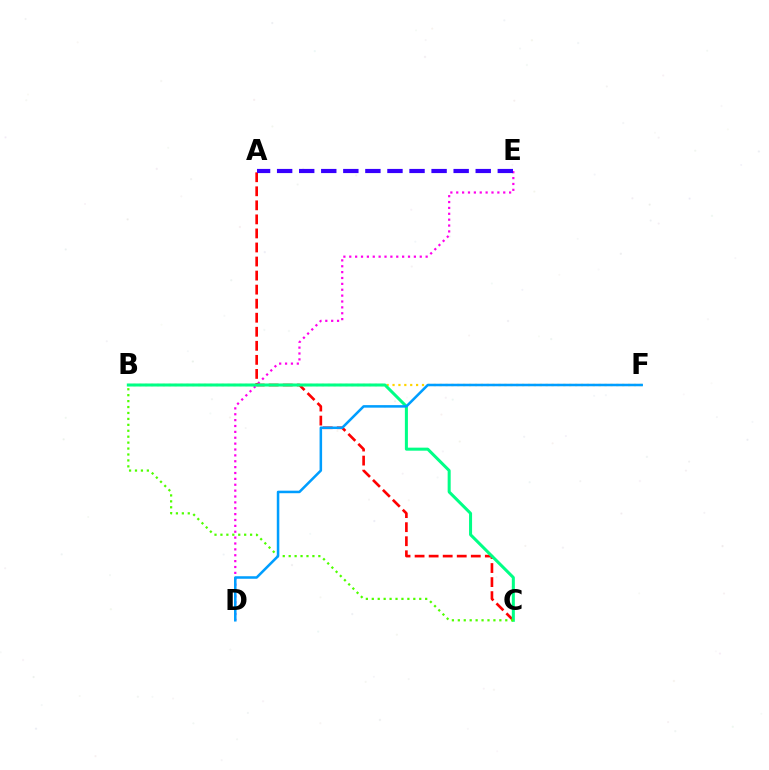{('D', 'E'): [{'color': '#ff00ed', 'line_style': 'dotted', 'thickness': 1.6}], ('A', 'C'): [{'color': '#ff0000', 'line_style': 'dashed', 'thickness': 1.91}], ('B', 'F'): [{'color': '#ffd500', 'line_style': 'dotted', 'thickness': 1.6}], ('A', 'E'): [{'color': '#3700ff', 'line_style': 'dashed', 'thickness': 3.0}], ('B', 'C'): [{'color': '#00ff86', 'line_style': 'solid', 'thickness': 2.18}, {'color': '#4fff00', 'line_style': 'dotted', 'thickness': 1.61}], ('D', 'F'): [{'color': '#009eff', 'line_style': 'solid', 'thickness': 1.83}]}